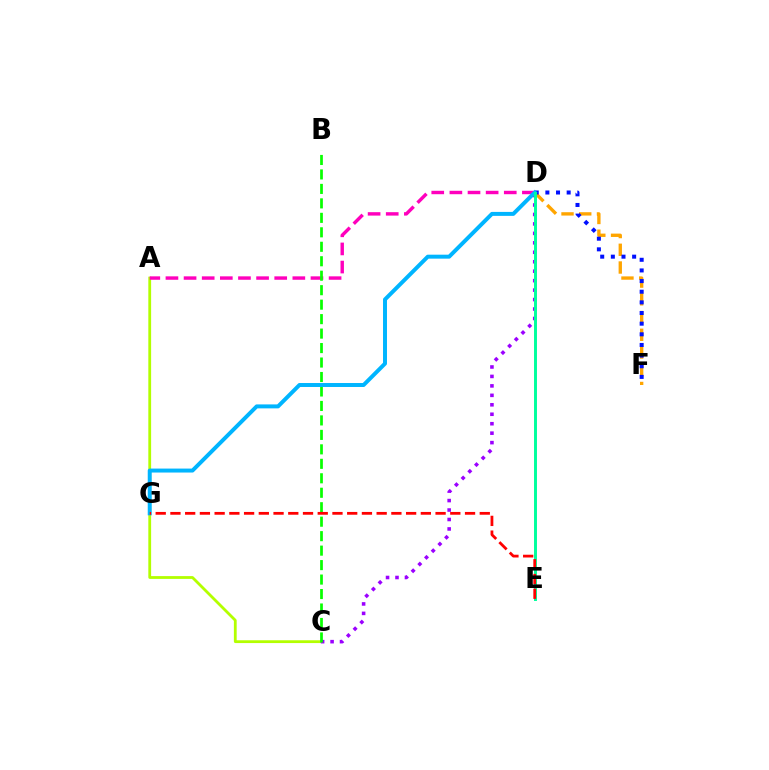{('D', 'F'): [{'color': '#ffa500', 'line_style': 'dashed', 'thickness': 2.41}, {'color': '#0010ff', 'line_style': 'dotted', 'thickness': 2.89}], ('A', 'C'): [{'color': '#b3ff00', 'line_style': 'solid', 'thickness': 2.02}], ('C', 'D'): [{'color': '#9b00ff', 'line_style': 'dotted', 'thickness': 2.57}], ('A', 'D'): [{'color': '#ff00bd', 'line_style': 'dashed', 'thickness': 2.46}], ('B', 'C'): [{'color': '#08ff00', 'line_style': 'dashed', 'thickness': 1.97}], ('D', 'G'): [{'color': '#00b5ff', 'line_style': 'solid', 'thickness': 2.86}], ('D', 'E'): [{'color': '#00ff9d', 'line_style': 'solid', 'thickness': 2.12}], ('E', 'G'): [{'color': '#ff0000', 'line_style': 'dashed', 'thickness': 2.0}]}